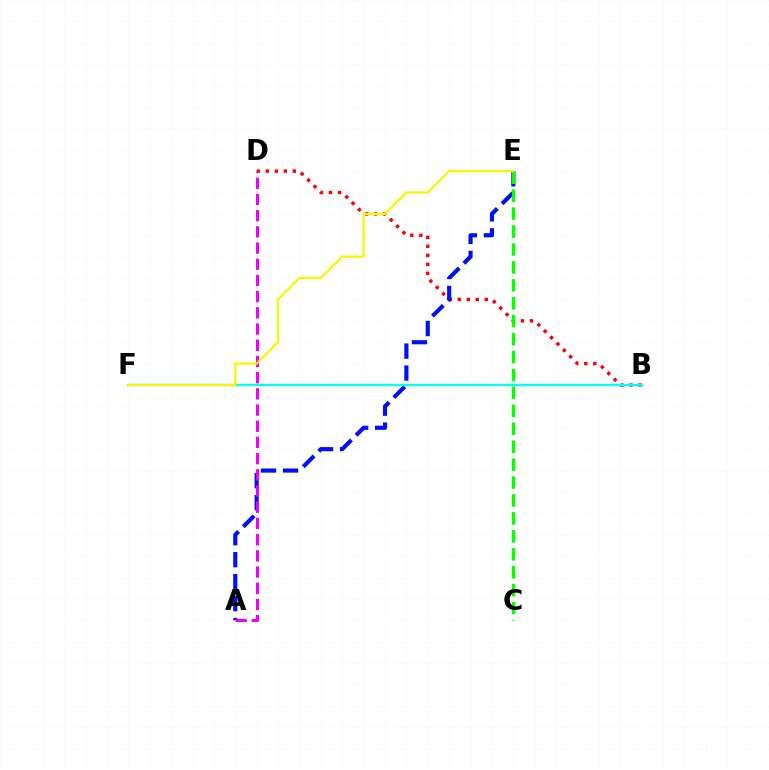{('B', 'D'): [{'color': '#ff0000', 'line_style': 'dotted', 'thickness': 2.45}], ('A', 'E'): [{'color': '#0010ff', 'line_style': 'dashed', 'thickness': 2.98}], ('C', 'E'): [{'color': '#08ff00', 'line_style': 'dashed', 'thickness': 2.44}], ('B', 'F'): [{'color': '#00fff6', 'line_style': 'solid', 'thickness': 1.66}], ('A', 'D'): [{'color': '#ee00ff', 'line_style': 'dashed', 'thickness': 2.2}], ('E', 'F'): [{'color': '#fcf500', 'line_style': 'solid', 'thickness': 1.62}]}